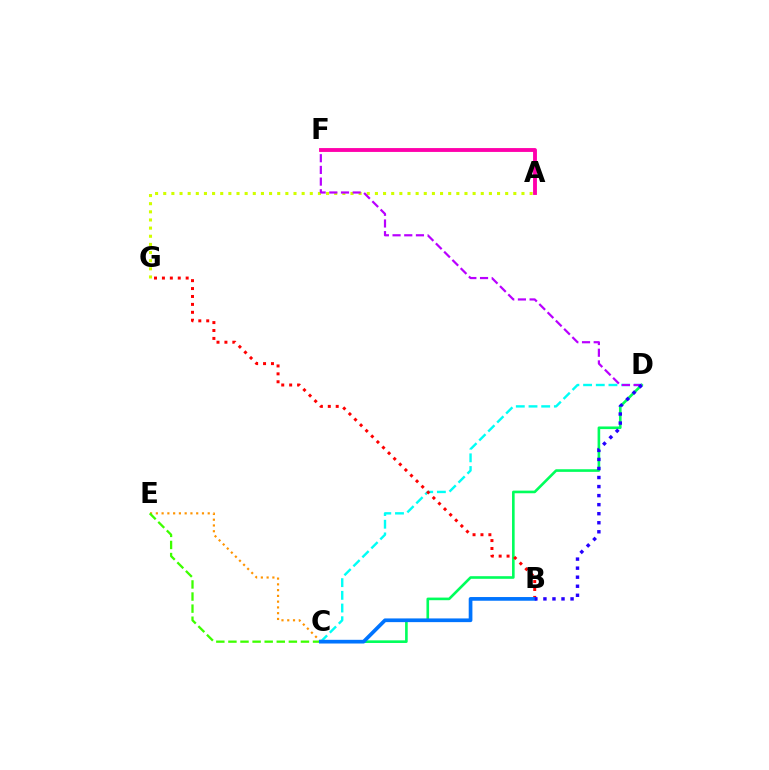{('C', 'D'): [{'color': '#00ff5c', 'line_style': 'solid', 'thickness': 1.89}, {'color': '#00fff6', 'line_style': 'dashed', 'thickness': 1.72}], ('A', 'G'): [{'color': '#d1ff00', 'line_style': 'dotted', 'thickness': 2.21}], ('C', 'E'): [{'color': '#ff9400', 'line_style': 'dotted', 'thickness': 1.57}, {'color': '#3dff00', 'line_style': 'dashed', 'thickness': 1.64}], ('D', 'F'): [{'color': '#b900ff', 'line_style': 'dashed', 'thickness': 1.59}], ('B', 'G'): [{'color': '#ff0000', 'line_style': 'dotted', 'thickness': 2.15}], ('B', 'C'): [{'color': '#0074ff', 'line_style': 'solid', 'thickness': 2.66}], ('A', 'F'): [{'color': '#ff00ac', 'line_style': 'solid', 'thickness': 2.78}], ('B', 'D'): [{'color': '#2500ff', 'line_style': 'dotted', 'thickness': 2.46}]}